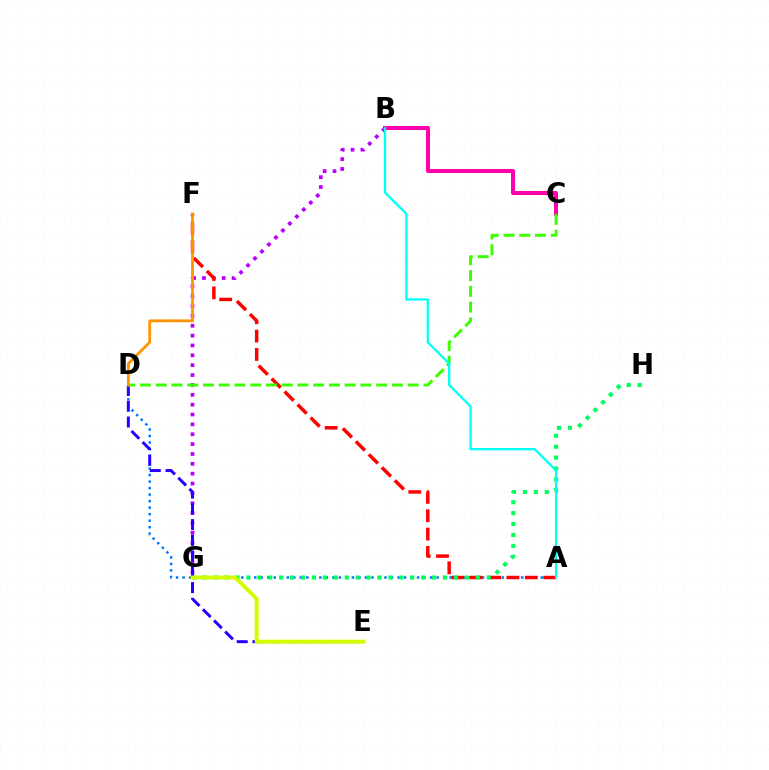{('B', 'G'): [{'color': '#b900ff', 'line_style': 'dotted', 'thickness': 2.68}], ('A', 'D'): [{'color': '#0074ff', 'line_style': 'dotted', 'thickness': 1.77}], ('B', 'C'): [{'color': '#ff00ac', 'line_style': 'solid', 'thickness': 2.9}], ('A', 'F'): [{'color': '#ff0000', 'line_style': 'dashed', 'thickness': 2.5}], ('G', 'H'): [{'color': '#00ff5c', 'line_style': 'dotted', 'thickness': 2.97}], ('D', 'E'): [{'color': '#2500ff', 'line_style': 'dashed', 'thickness': 2.14}], ('C', 'D'): [{'color': '#3dff00', 'line_style': 'dashed', 'thickness': 2.14}], ('E', 'G'): [{'color': '#d1ff00', 'line_style': 'solid', 'thickness': 2.84}], ('A', 'B'): [{'color': '#00fff6', 'line_style': 'solid', 'thickness': 1.65}], ('D', 'F'): [{'color': '#ff9400', 'line_style': 'solid', 'thickness': 2.04}]}